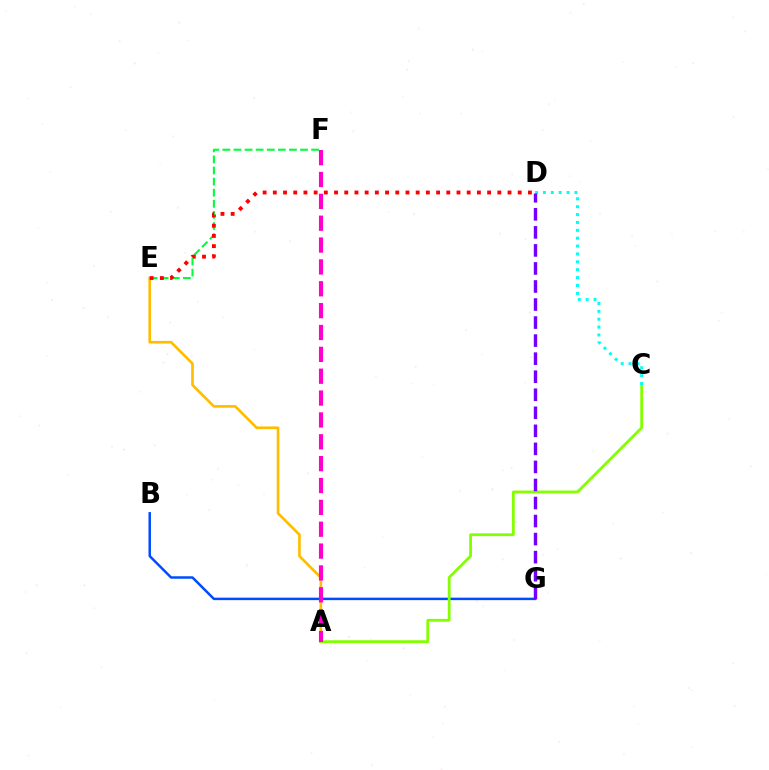{('B', 'G'): [{'color': '#004bff', 'line_style': 'solid', 'thickness': 1.79}], ('A', 'E'): [{'color': '#ffbd00', 'line_style': 'solid', 'thickness': 1.92}], ('E', 'F'): [{'color': '#00ff39', 'line_style': 'dashed', 'thickness': 1.51}], ('D', 'E'): [{'color': '#ff0000', 'line_style': 'dotted', 'thickness': 2.77}], ('A', 'C'): [{'color': '#84ff00', 'line_style': 'solid', 'thickness': 2.02}], ('C', 'D'): [{'color': '#00fff6', 'line_style': 'dotted', 'thickness': 2.14}], ('D', 'G'): [{'color': '#7200ff', 'line_style': 'dashed', 'thickness': 2.45}], ('A', 'F'): [{'color': '#ff00cf', 'line_style': 'dashed', 'thickness': 2.97}]}